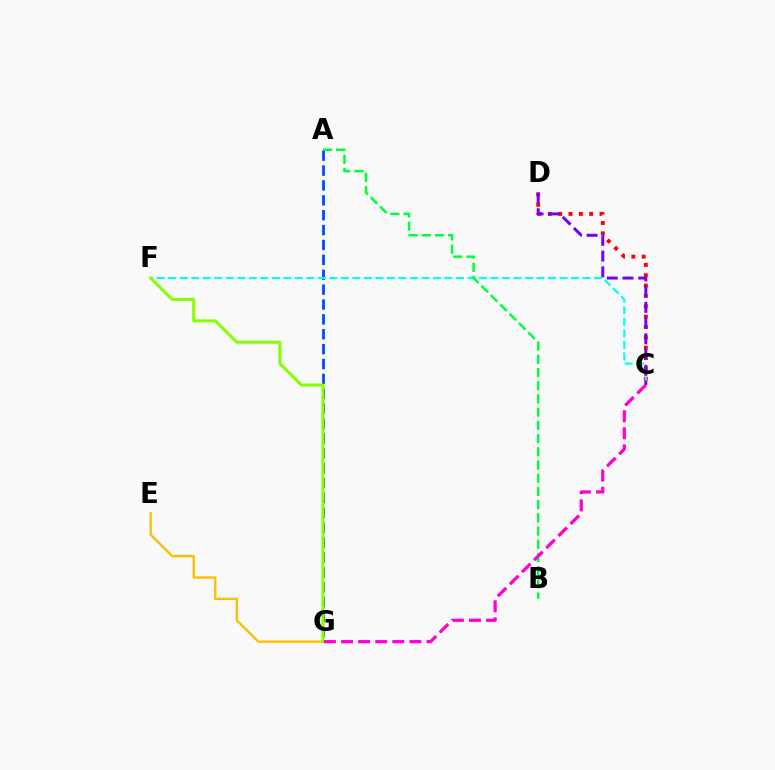{('A', 'G'): [{'color': '#004bff', 'line_style': 'dashed', 'thickness': 2.02}], ('C', 'D'): [{'color': '#ff0000', 'line_style': 'dotted', 'thickness': 2.81}, {'color': '#7200ff', 'line_style': 'dashed', 'thickness': 2.14}], ('C', 'F'): [{'color': '#00fff6', 'line_style': 'dashed', 'thickness': 1.56}], ('A', 'B'): [{'color': '#00ff39', 'line_style': 'dashed', 'thickness': 1.79}], ('E', 'G'): [{'color': '#ffbd00', 'line_style': 'solid', 'thickness': 1.69}], ('F', 'G'): [{'color': '#84ff00', 'line_style': 'solid', 'thickness': 2.17}], ('C', 'G'): [{'color': '#ff00cf', 'line_style': 'dashed', 'thickness': 2.32}]}